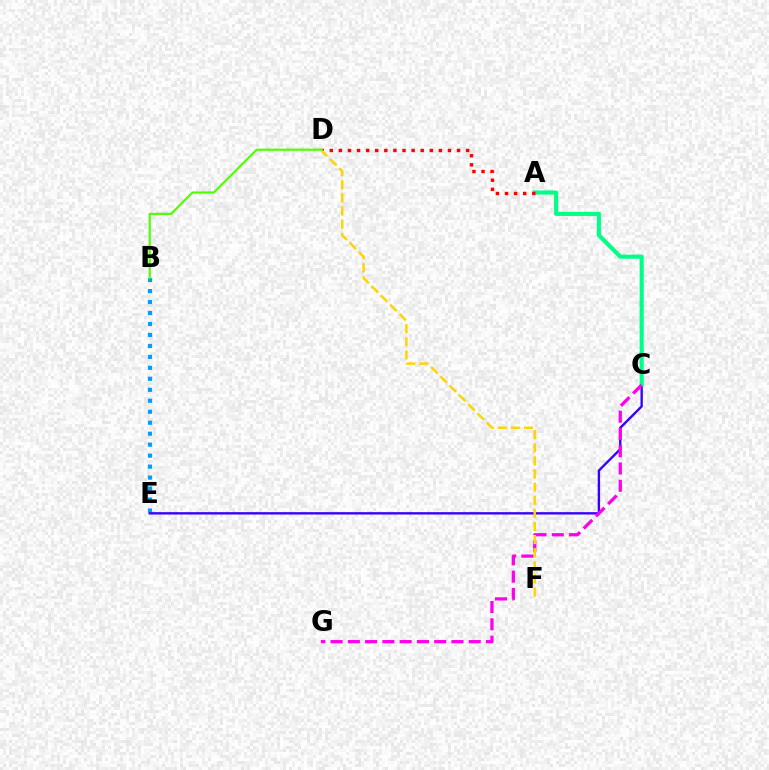{('B', 'E'): [{'color': '#009eff', 'line_style': 'dotted', 'thickness': 2.98}], ('C', 'E'): [{'color': '#3700ff', 'line_style': 'solid', 'thickness': 1.7}], ('A', 'C'): [{'color': '#00ff86', 'line_style': 'solid', 'thickness': 2.94}], ('C', 'G'): [{'color': '#ff00ed', 'line_style': 'dashed', 'thickness': 2.35}], ('A', 'D'): [{'color': '#ff0000', 'line_style': 'dotted', 'thickness': 2.47}], ('D', 'F'): [{'color': '#ffd500', 'line_style': 'dashed', 'thickness': 1.78}], ('B', 'D'): [{'color': '#4fff00', 'line_style': 'solid', 'thickness': 1.55}]}